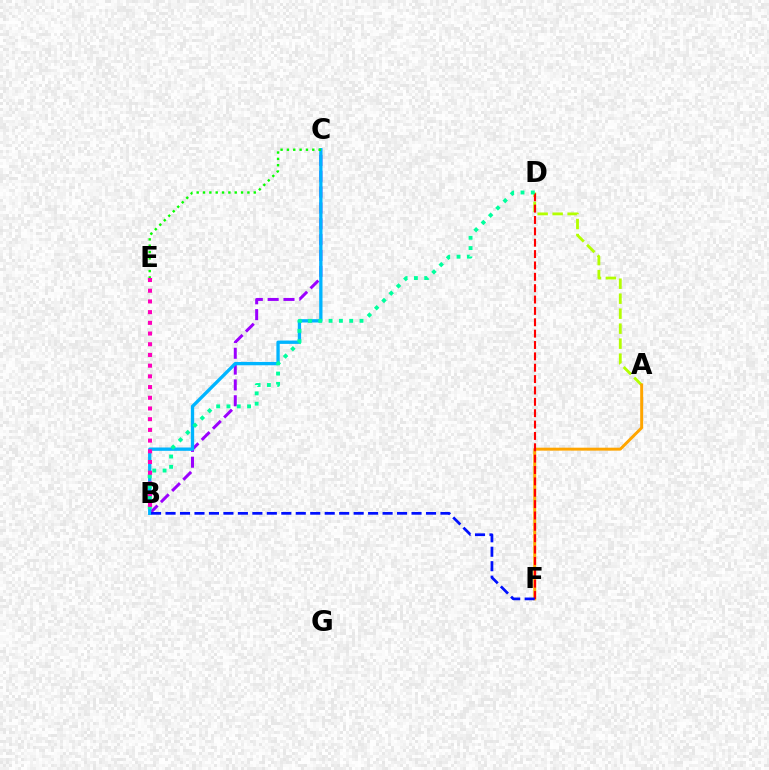{('B', 'C'): [{'color': '#9b00ff', 'line_style': 'dashed', 'thickness': 2.15}, {'color': '#00b5ff', 'line_style': 'solid', 'thickness': 2.39}], ('A', 'D'): [{'color': '#b3ff00', 'line_style': 'dashed', 'thickness': 2.04}], ('A', 'F'): [{'color': '#ffa500', 'line_style': 'solid', 'thickness': 2.12}], ('D', 'F'): [{'color': '#ff0000', 'line_style': 'dashed', 'thickness': 1.54}], ('B', 'D'): [{'color': '#00ff9d', 'line_style': 'dotted', 'thickness': 2.8}], ('C', 'E'): [{'color': '#08ff00', 'line_style': 'dotted', 'thickness': 1.72}], ('B', 'E'): [{'color': '#ff00bd', 'line_style': 'dotted', 'thickness': 2.91}], ('B', 'F'): [{'color': '#0010ff', 'line_style': 'dashed', 'thickness': 1.97}]}